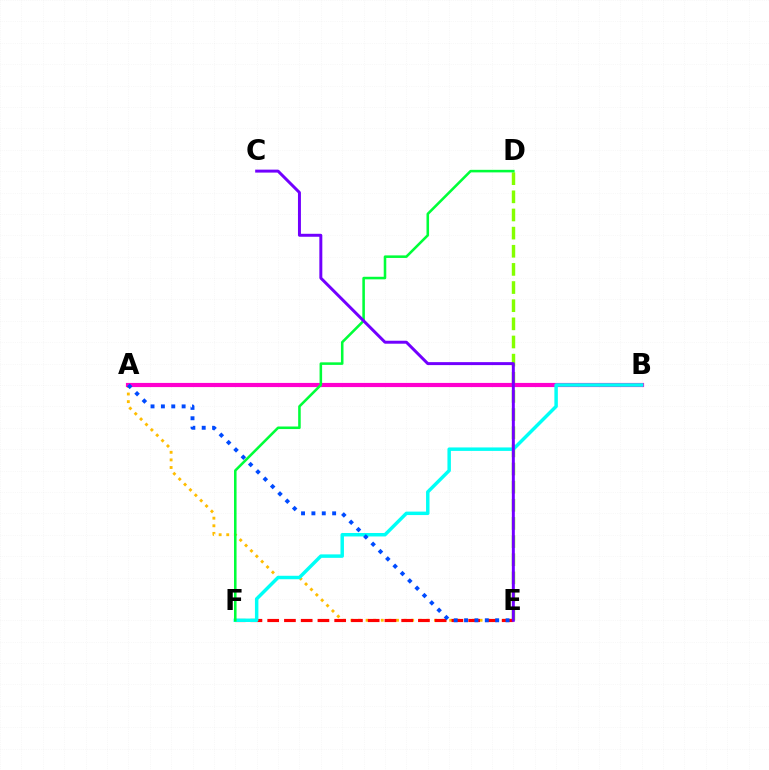{('A', 'E'): [{'color': '#ffbd00', 'line_style': 'dotted', 'thickness': 2.06}, {'color': '#004bff', 'line_style': 'dotted', 'thickness': 2.82}], ('D', 'E'): [{'color': '#84ff00', 'line_style': 'dashed', 'thickness': 2.47}], ('E', 'F'): [{'color': '#ff0000', 'line_style': 'dashed', 'thickness': 2.28}], ('A', 'B'): [{'color': '#ff00cf', 'line_style': 'solid', 'thickness': 3.0}], ('B', 'F'): [{'color': '#00fff6', 'line_style': 'solid', 'thickness': 2.49}], ('D', 'F'): [{'color': '#00ff39', 'line_style': 'solid', 'thickness': 1.84}], ('C', 'E'): [{'color': '#7200ff', 'line_style': 'solid', 'thickness': 2.14}]}